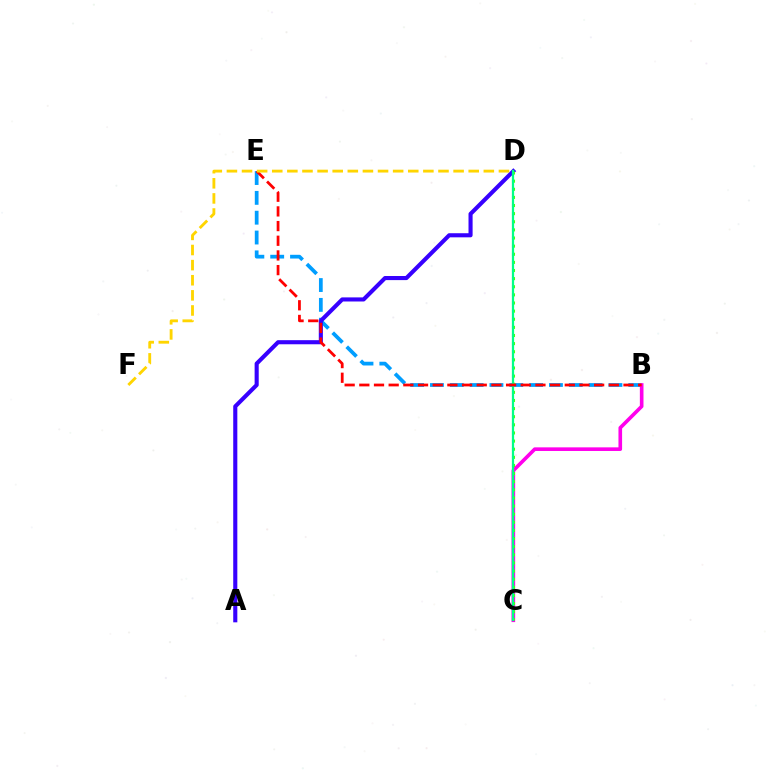{('B', 'E'): [{'color': '#009eff', 'line_style': 'dashed', 'thickness': 2.69}, {'color': '#ff0000', 'line_style': 'dashed', 'thickness': 1.99}], ('B', 'C'): [{'color': '#ff00ed', 'line_style': 'solid', 'thickness': 2.62}], ('A', 'D'): [{'color': '#3700ff', 'line_style': 'solid', 'thickness': 2.95}], ('C', 'D'): [{'color': '#4fff00', 'line_style': 'dotted', 'thickness': 2.21}, {'color': '#00ff86', 'line_style': 'solid', 'thickness': 1.62}], ('D', 'F'): [{'color': '#ffd500', 'line_style': 'dashed', 'thickness': 2.05}]}